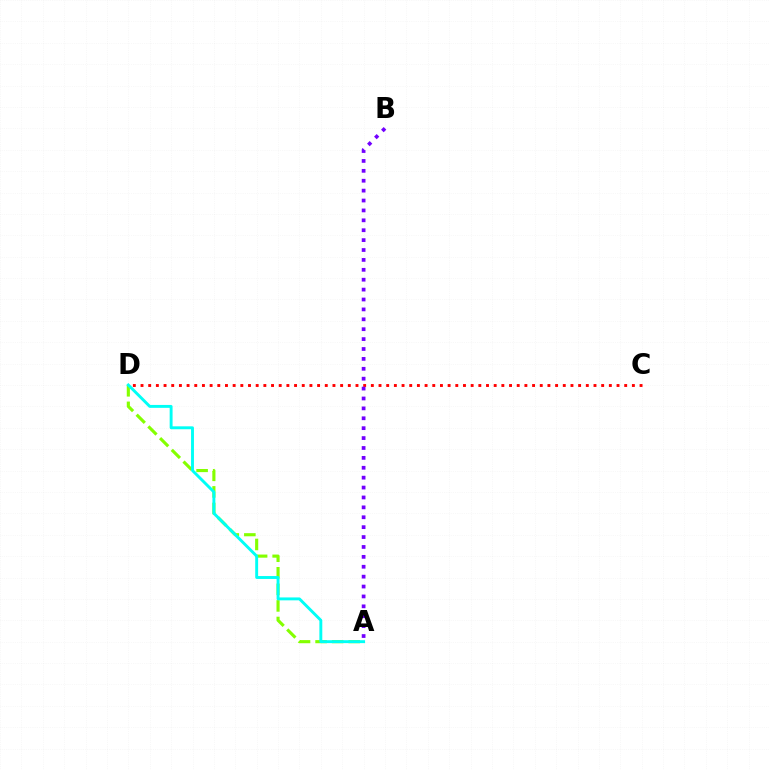{('C', 'D'): [{'color': '#ff0000', 'line_style': 'dotted', 'thickness': 2.09}], ('A', 'D'): [{'color': '#84ff00', 'line_style': 'dashed', 'thickness': 2.25}, {'color': '#00fff6', 'line_style': 'solid', 'thickness': 2.1}], ('A', 'B'): [{'color': '#7200ff', 'line_style': 'dotted', 'thickness': 2.69}]}